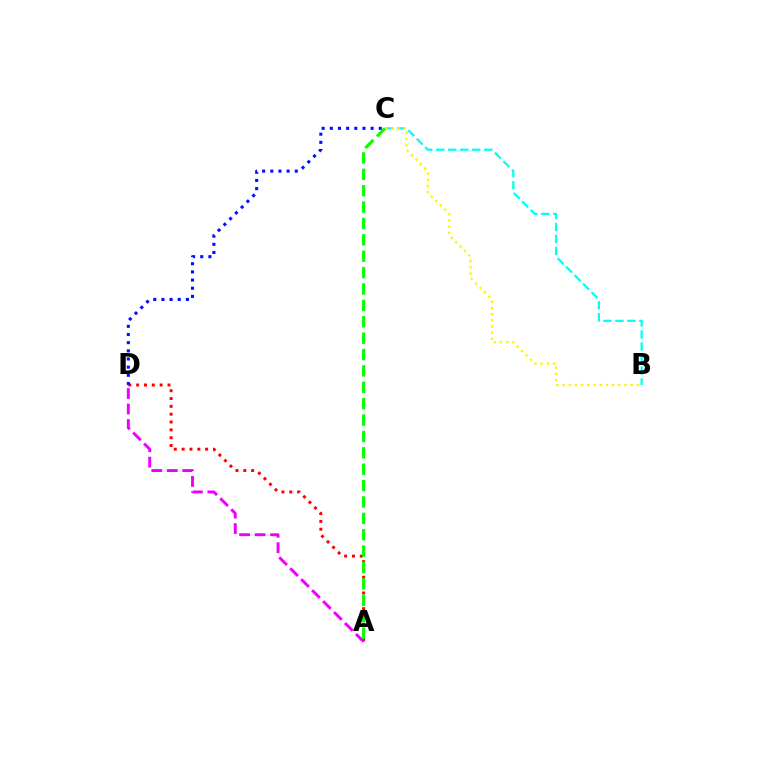{('B', 'C'): [{'color': '#00fff6', 'line_style': 'dashed', 'thickness': 1.63}, {'color': '#fcf500', 'line_style': 'dotted', 'thickness': 1.68}], ('A', 'D'): [{'color': '#ff0000', 'line_style': 'dotted', 'thickness': 2.13}, {'color': '#ee00ff', 'line_style': 'dashed', 'thickness': 2.1}], ('C', 'D'): [{'color': '#0010ff', 'line_style': 'dotted', 'thickness': 2.22}], ('A', 'C'): [{'color': '#08ff00', 'line_style': 'dashed', 'thickness': 2.23}]}